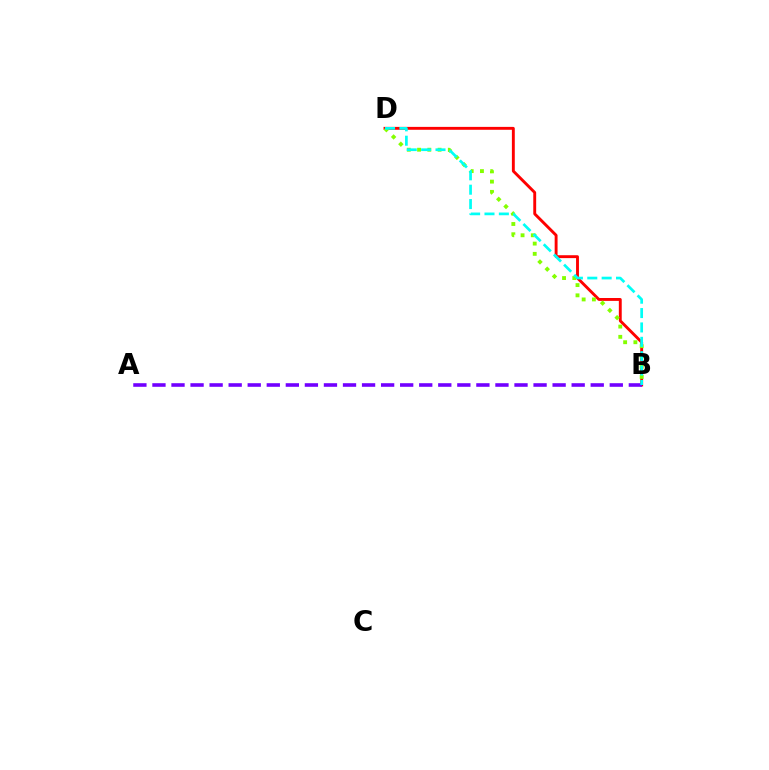{('B', 'D'): [{'color': '#ff0000', 'line_style': 'solid', 'thickness': 2.08}, {'color': '#84ff00', 'line_style': 'dotted', 'thickness': 2.78}, {'color': '#00fff6', 'line_style': 'dashed', 'thickness': 1.95}], ('A', 'B'): [{'color': '#7200ff', 'line_style': 'dashed', 'thickness': 2.59}]}